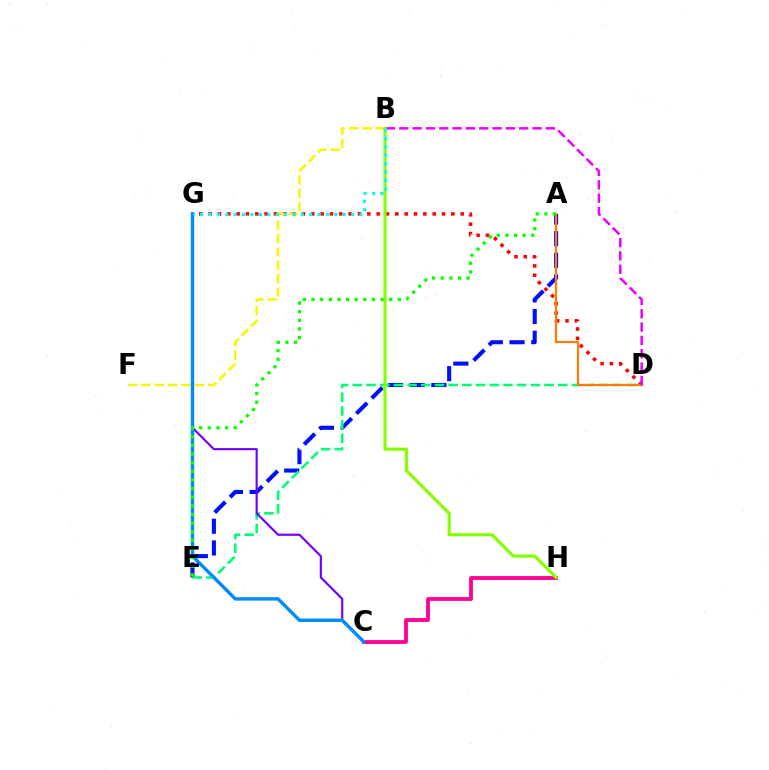{('D', 'G'): [{'color': '#ff0000', 'line_style': 'dotted', 'thickness': 2.54}], ('B', 'F'): [{'color': '#fcf500', 'line_style': 'dashed', 'thickness': 1.81}], ('A', 'E'): [{'color': '#0010ff', 'line_style': 'dashed', 'thickness': 2.95}, {'color': '#08ff00', 'line_style': 'dotted', 'thickness': 2.34}], ('D', 'E'): [{'color': '#00ff74', 'line_style': 'dashed', 'thickness': 1.86}], ('C', 'H'): [{'color': '#ff0094', 'line_style': 'solid', 'thickness': 2.76}], ('C', 'G'): [{'color': '#7200ff', 'line_style': 'solid', 'thickness': 1.56}, {'color': '#008cff', 'line_style': 'solid', 'thickness': 2.45}], ('A', 'D'): [{'color': '#ff7c00', 'line_style': 'solid', 'thickness': 1.58}], ('B', 'D'): [{'color': '#ee00ff', 'line_style': 'dashed', 'thickness': 1.81}], ('B', 'H'): [{'color': '#84ff00', 'line_style': 'solid', 'thickness': 2.28}], ('B', 'G'): [{'color': '#00fff6', 'line_style': 'dotted', 'thickness': 2.28}]}